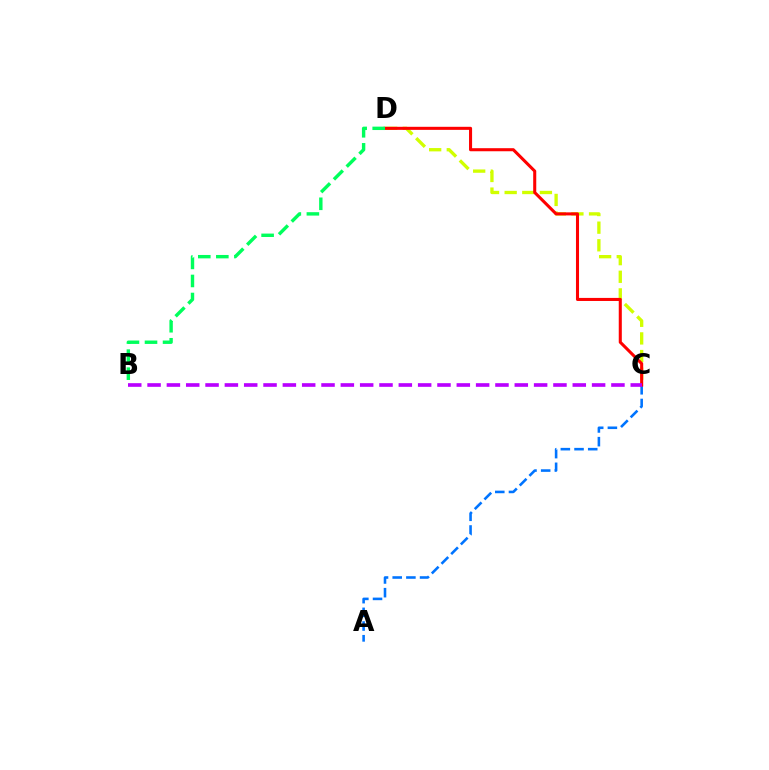{('A', 'C'): [{'color': '#0074ff', 'line_style': 'dashed', 'thickness': 1.86}], ('C', 'D'): [{'color': '#d1ff00', 'line_style': 'dashed', 'thickness': 2.39}, {'color': '#ff0000', 'line_style': 'solid', 'thickness': 2.2}], ('B', 'C'): [{'color': '#b900ff', 'line_style': 'dashed', 'thickness': 2.63}], ('B', 'D'): [{'color': '#00ff5c', 'line_style': 'dashed', 'thickness': 2.45}]}